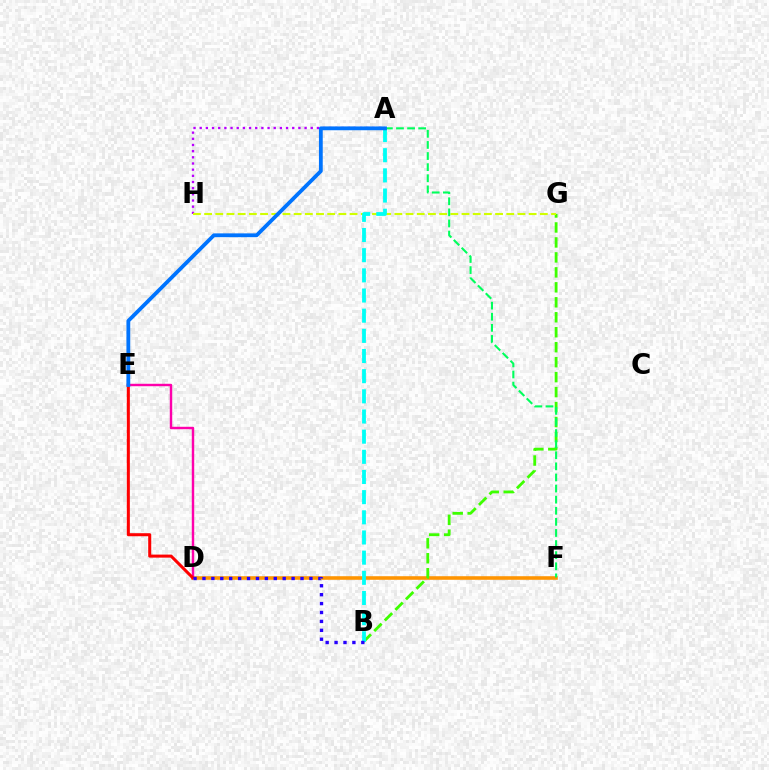{('D', 'F'): [{'color': '#ff9400', 'line_style': 'solid', 'thickness': 2.58}], ('A', 'H'): [{'color': '#b900ff', 'line_style': 'dotted', 'thickness': 1.68}], ('B', 'G'): [{'color': '#3dff00', 'line_style': 'dashed', 'thickness': 2.03}], ('G', 'H'): [{'color': '#d1ff00', 'line_style': 'dashed', 'thickness': 1.52}], ('A', 'B'): [{'color': '#00fff6', 'line_style': 'dashed', 'thickness': 2.74}], ('A', 'F'): [{'color': '#00ff5c', 'line_style': 'dashed', 'thickness': 1.51}], ('D', 'E'): [{'color': '#ff00ac', 'line_style': 'solid', 'thickness': 1.75}, {'color': '#ff0000', 'line_style': 'solid', 'thickness': 2.19}], ('A', 'E'): [{'color': '#0074ff', 'line_style': 'solid', 'thickness': 2.74}], ('B', 'D'): [{'color': '#2500ff', 'line_style': 'dotted', 'thickness': 2.42}]}